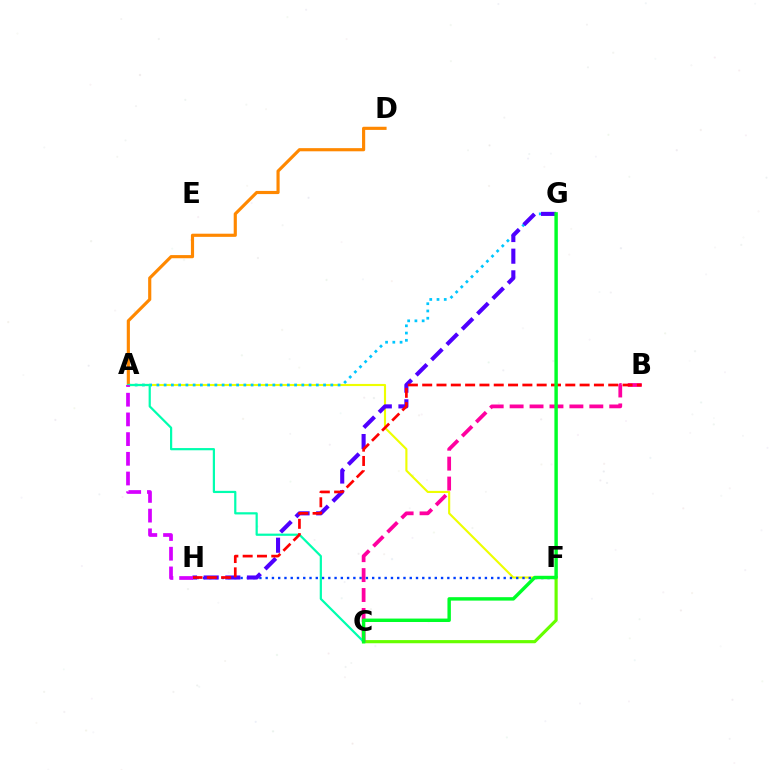{('A', 'F'): [{'color': '#eeff00', 'line_style': 'solid', 'thickness': 1.54}], ('A', 'G'): [{'color': '#00c7ff', 'line_style': 'dotted', 'thickness': 1.97}], ('F', 'H'): [{'color': '#003fff', 'line_style': 'dotted', 'thickness': 1.7}], ('A', 'D'): [{'color': '#ff8800', 'line_style': 'solid', 'thickness': 2.27}], ('G', 'H'): [{'color': '#4f00ff', 'line_style': 'dashed', 'thickness': 2.94}], ('C', 'F'): [{'color': '#66ff00', 'line_style': 'solid', 'thickness': 2.28}], ('B', 'C'): [{'color': '#ff00a0', 'line_style': 'dashed', 'thickness': 2.71}], ('A', 'C'): [{'color': '#00ffaf', 'line_style': 'solid', 'thickness': 1.59}], ('B', 'H'): [{'color': '#ff0000', 'line_style': 'dashed', 'thickness': 1.94}], ('C', 'G'): [{'color': '#00ff27', 'line_style': 'solid', 'thickness': 2.47}], ('A', 'H'): [{'color': '#d600ff', 'line_style': 'dashed', 'thickness': 2.68}]}